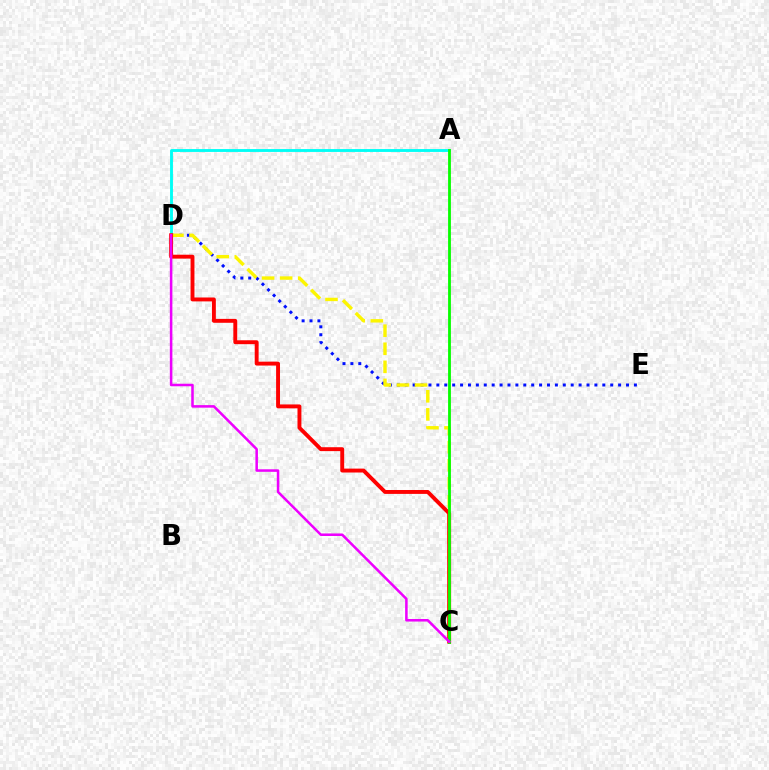{('A', 'D'): [{'color': '#00fff6', 'line_style': 'solid', 'thickness': 2.07}], ('D', 'E'): [{'color': '#0010ff', 'line_style': 'dotted', 'thickness': 2.15}], ('C', 'D'): [{'color': '#fcf500', 'line_style': 'dashed', 'thickness': 2.45}, {'color': '#ff0000', 'line_style': 'solid', 'thickness': 2.81}, {'color': '#ee00ff', 'line_style': 'solid', 'thickness': 1.83}], ('A', 'C'): [{'color': '#08ff00', 'line_style': 'solid', 'thickness': 2.03}]}